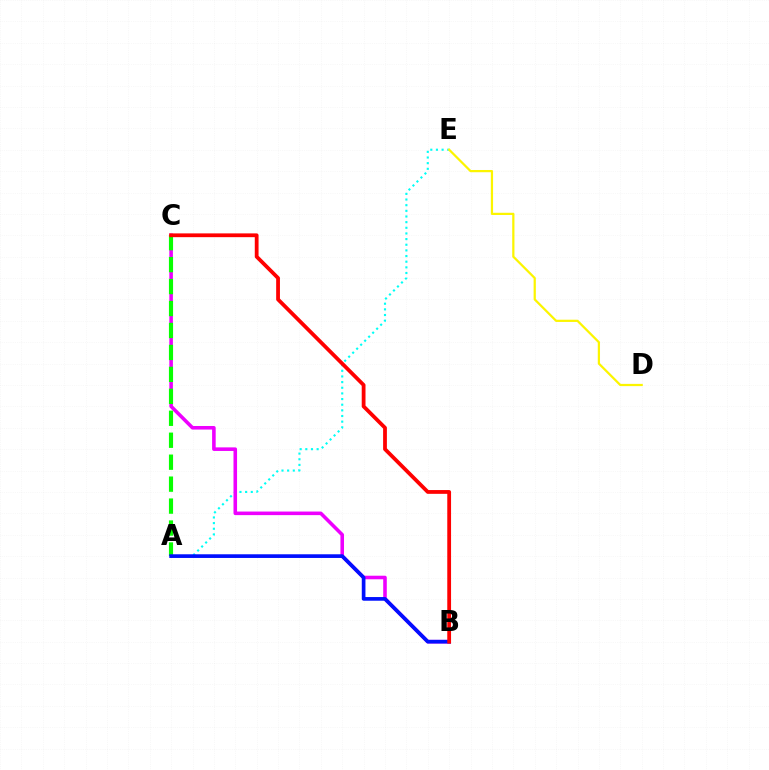{('A', 'E'): [{'color': '#00fff6', 'line_style': 'dotted', 'thickness': 1.54}], ('D', 'E'): [{'color': '#fcf500', 'line_style': 'solid', 'thickness': 1.61}], ('B', 'C'): [{'color': '#ee00ff', 'line_style': 'solid', 'thickness': 2.57}, {'color': '#ff0000', 'line_style': 'solid', 'thickness': 2.72}], ('A', 'C'): [{'color': '#08ff00', 'line_style': 'dashed', 'thickness': 2.98}], ('A', 'B'): [{'color': '#0010ff', 'line_style': 'solid', 'thickness': 2.65}]}